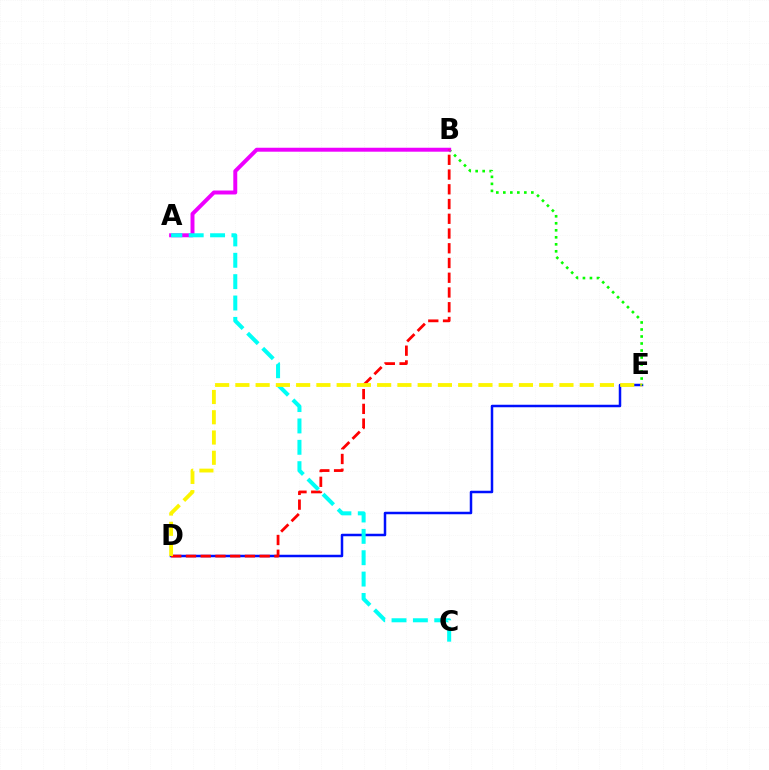{('D', 'E'): [{'color': '#0010ff', 'line_style': 'solid', 'thickness': 1.8}, {'color': '#fcf500', 'line_style': 'dashed', 'thickness': 2.75}], ('B', 'E'): [{'color': '#08ff00', 'line_style': 'dotted', 'thickness': 1.9}], ('A', 'B'): [{'color': '#ee00ff', 'line_style': 'solid', 'thickness': 2.85}], ('B', 'D'): [{'color': '#ff0000', 'line_style': 'dashed', 'thickness': 2.0}], ('A', 'C'): [{'color': '#00fff6', 'line_style': 'dashed', 'thickness': 2.9}]}